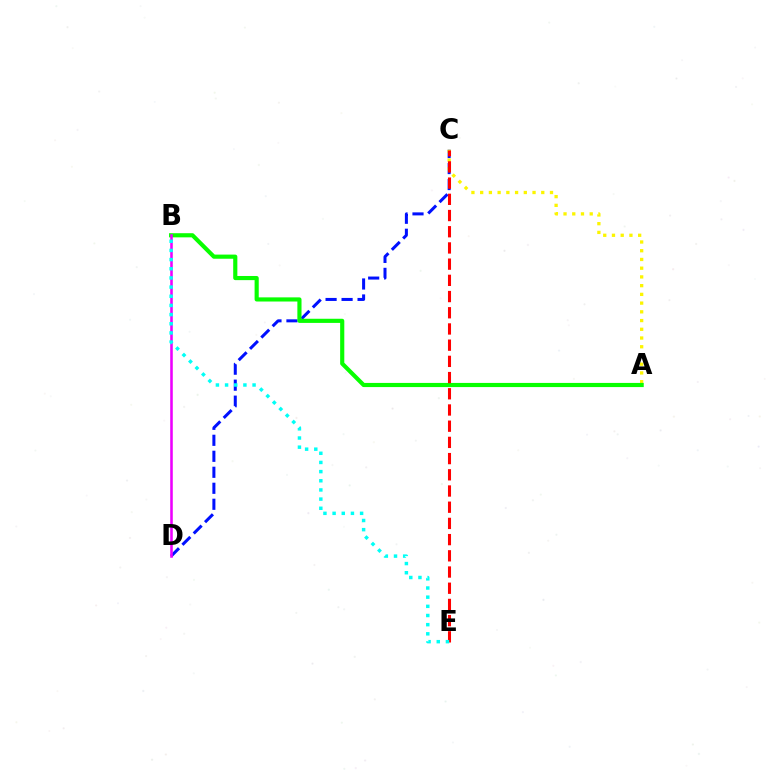{('C', 'D'): [{'color': '#0010ff', 'line_style': 'dashed', 'thickness': 2.17}], ('A', 'C'): [{'color': '#fcf500', 'line_style': 'dotted', 'thickness': 2.37}], ('A', 'B'): [{'color': '#08ff00', 'line_style': 'solid', 'thickness': 2.99}], ('B', 'D'): [{'color': '#ee00ff', 'line_style': 'solid', 'thickness': 1.84}], ('C', 'E'): [{'color': '#ff0000', 'line_style': 'dashed', 'thickness': 2.2}], ('B', 'E'): [{'color': '#00fff6', 'line_style': 'dotted', 'thickness': 2.49}]}